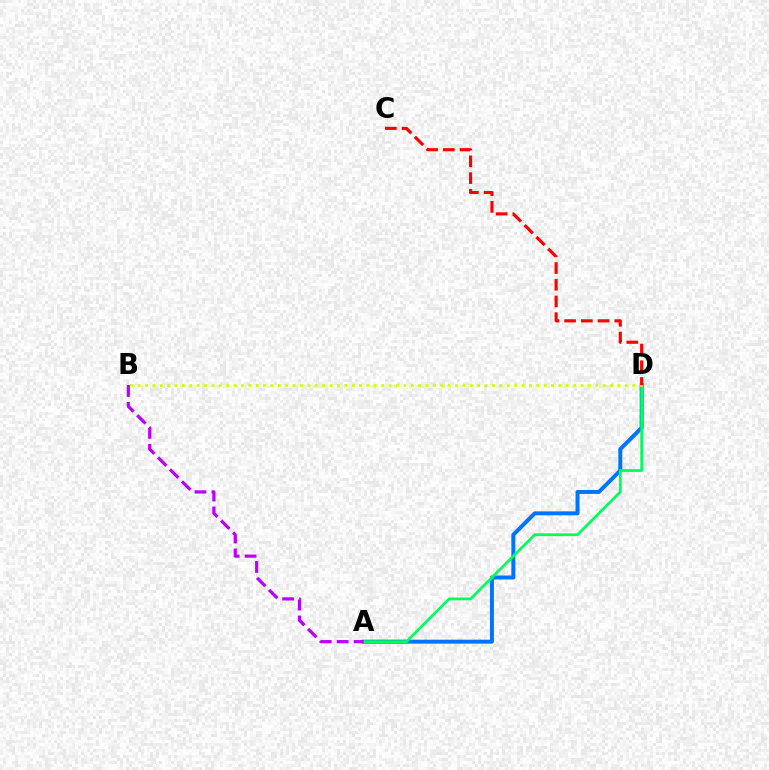{('A', 'D'): [{'color': '#0074ff', 'line_style': 'solid', 'thickness': 2.85}, {'color': '#00ff5c', 'line_style': 'solid', 'thickness': 1.97}], ('B', 'D'): [{'color': '#d1ff00', 'line_style': 'dotted', 'thickness': 2.01}], ('A', 'B'): [{'color': '#b900ff', 'line_style': 'dashed', 'thickness': 2.3}], ('C', 'D'): [{'color': '#ff0000', 'line_style': 'dashed', 'thickness': 2.27}]}